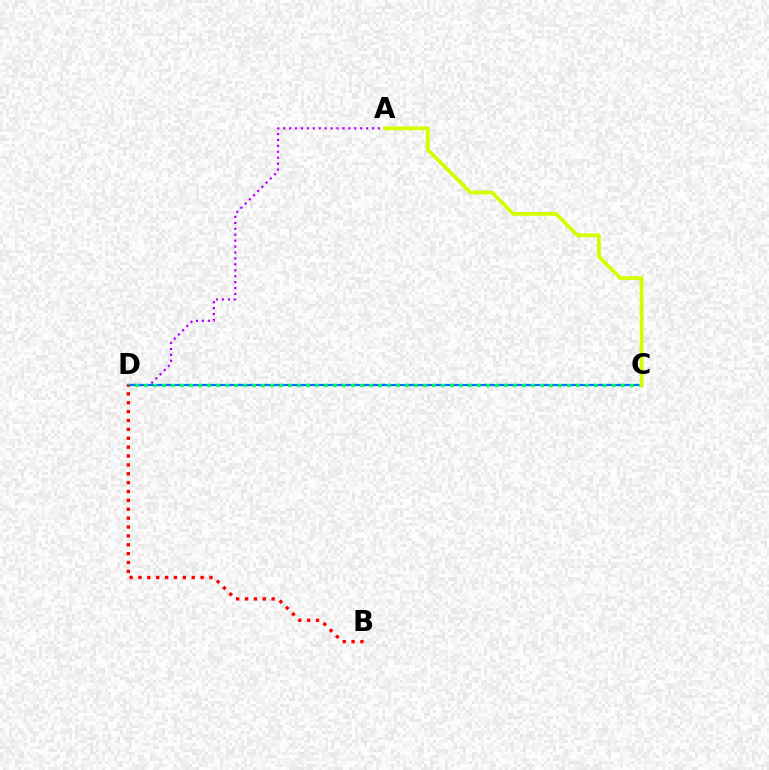{('A', 'D'): [{'color': '#b900ff', 'line_style': 'dotted', 'thickness': 1.61}], ('C', 'D'): [{'color': '#0074ff', 'line_style': 'solid', 'thickness': 1.58}, {'color': '#00ff5c', 'line_style': 'dotted', 'thickness': 2.44}], ('B', 'D'): [{'color': '#ff0000', 'line_style': 'dotted', 'thickness': 2.41}], ('A', 'C'): [{'color': '#d1ff00', 'line_style': 'solid', 'thickness': 2.7}]}